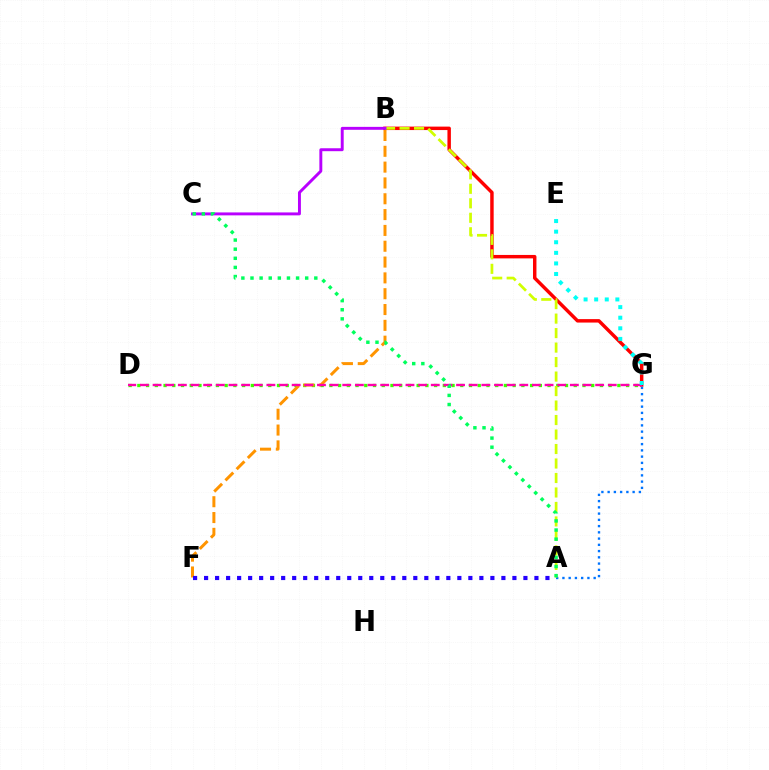{('B', 'G'): [{'color': '#ff0000', 'line_style': 'solid', 'thickness': 2.48}], ('A', 'G'): [{'color': '#0074ff', 'line_style': 'dotted', 'thickness': 1.7}], ('D', 'G'): [{'color': '#3dff00', 'line_style': 'dotted', 'thickness': 2.37}, {'color': '#ff00ac', 'line_style': 'dashed', 'thickness': 1.72}], ('A', 'B'): [{'color': '#d1ff00', 'line_style': 'dashed', 'thickness': 1.97}], ('B', 'F'): [{'color': '#ff9400', 'line_style': 'dashed', 'thickness': 2.15}], ('B', 'C'): [{'color': '#b900ff', 'line_style': 'solid', 'thickness': 2.11}], ('A', 'C'): [{'color': '#00ff5c', 'line_style': 'dotted', 'thickness': 2.48}], ('E', 'G'): [{'color': '#00fff6', 'line_style': 'dotted', 'thickness': 2.88}], ('A', 'F'): [{'color': '#2500ff', 'line_style': 'dotted', 'thickness': 2.99}]}